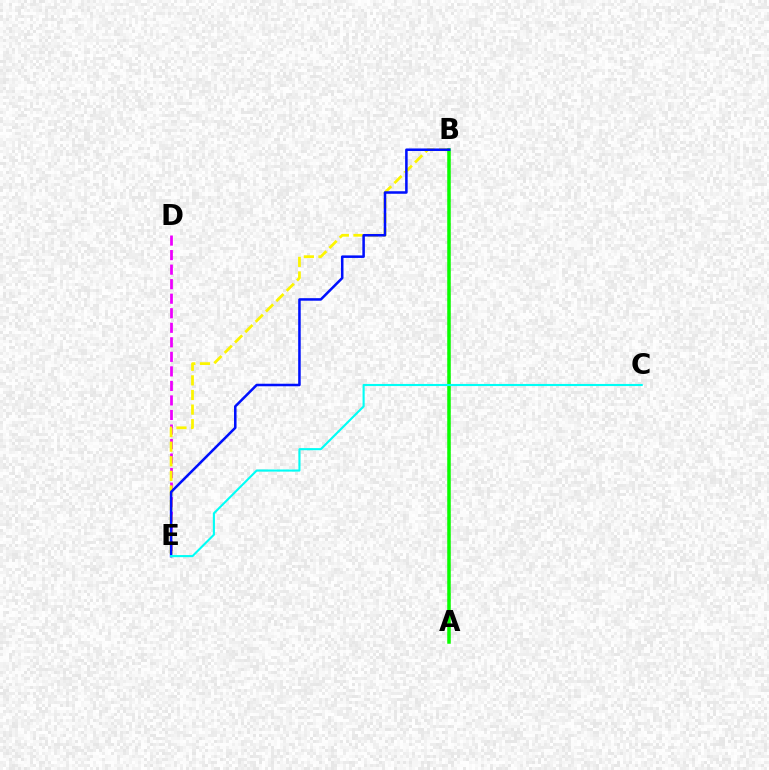{('D', 'E'): [{'color': '#ee00ff', 'line_style': 'dashed', 'thickness': 1.97}], ('B', 'E'): [{'color': '#fcf500', 'line_style': 'dashed', 'thickness': 1.98}, {'color': '#0010ff', 'line_style': 'solid', 'thickness': 1.83}], ('A', 'B'): [{'color': '#ff0000', 'line_style': 'dotted', 'thickness': 1.59}, {'color': '#08ff00', 'line_style': 'solid', 'thickness': 2.53}], ('C', 'E'): [{'color': '#00fff6', 'line_style': 'solid', 'thickness': 1.52}]}